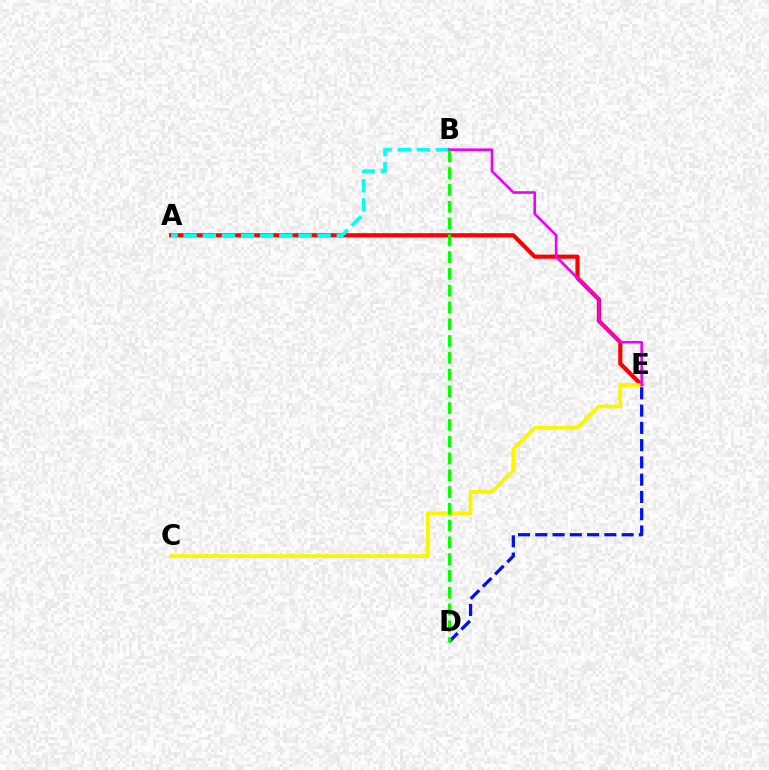{('A', 'E'): [{'color': '#ff0000', 'line_style': 'solid', 'thickness': 3.0}], ('C', 'E'): [{'color': '#fcf500', 'line_style': 'solid', 'thickness': 2.72}], ('D', 'E'): [{'color': '#0010ff', 'line_style': 'dashed', 'thickness': 2.35}], ('A', 'B'): [{'color': '#00fff6', 'line_style': 'dashed', 'thickness': 2.6}], ('B', 'E'): [{'color': '#ee00ff', 'line_style': 'solid', 'thickness': 1.89}], ('B', 'D'): [{'color': '#08ff00', 'line_style': 'dashed', 'thickness': 2.28}]}